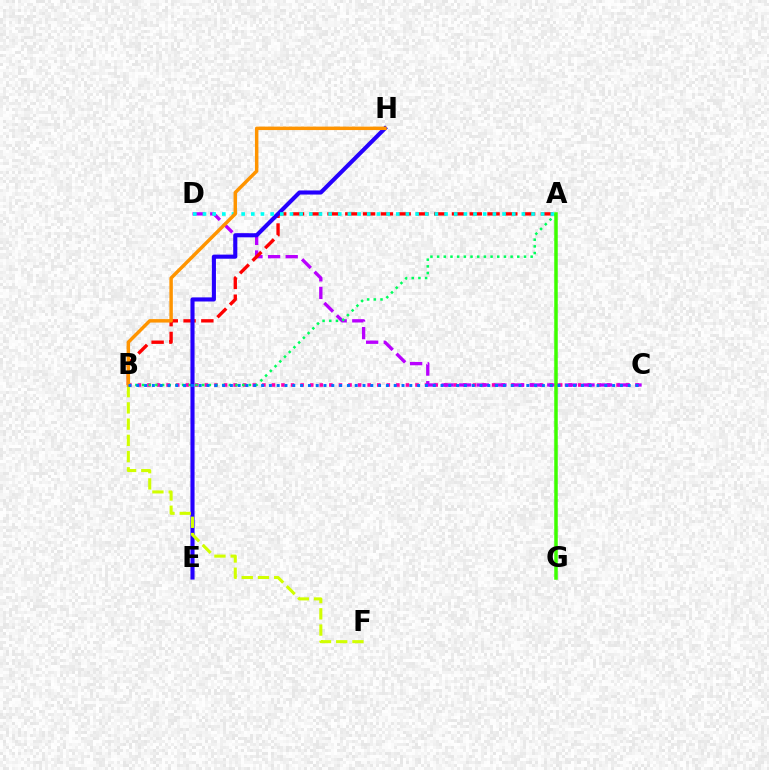{('B', 'C'): [{'color': '#ff00ac', 'line_style': 'dotted', 'thickness': 2.6}, {'color': '#0074ff', 'line_style': 'dotted', 'thickness': 2.12}], ('C', 'D'): [{'color': '#b900ff', 'line_style': 'dashed', 'thickness': 2.39}], ('A', 'B'): [{'color': '#ff0000', 'line_style': 'dashed', 'thickness': 2.42}, {'color': '#00ff5c', 'line_style': 'dotted', 'thickness': 1.82}], ('E', 'H'): [{'color': '#2500ff', 'line_style': 'solid', 'thickness': 2.95}], ('A', 'D'): [{'color': '#00fff6', 'line_style': 'dotted', 'thickness': 2.63}], ('A', 'G'): [{'color': '#3dff00', 'line_style': 'solid', 'thickness': 2.52}], ('B', 'F'): [{'color': '#d1ff00', 'line_style': 'dashed', 'thickness': 2.21}], ('B', 'H'): [{'color': '#ff9400', 'line_style': 'solid', 'thickness': 2.49}]}